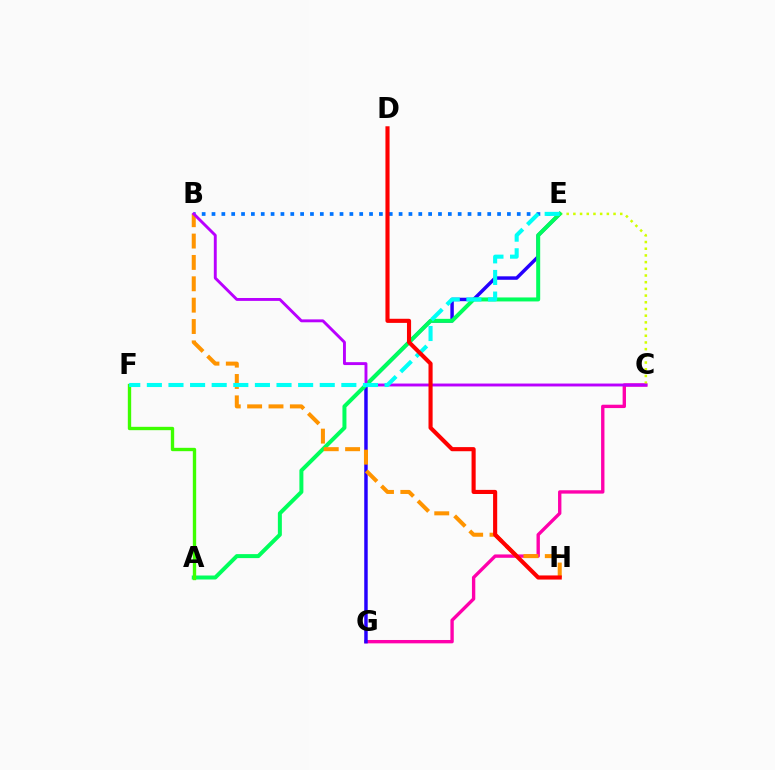{('C', 'G'): [{'color': '#ff00ac', 'line_style': 'solid', 'thickness': 2.42}], ('E', 'G'): [{'color': '#2500ff', 'line_style': 'solid', 'thickness': 2.49}], ('B', 'E'): [{'color': '#0074ff', 'line_style': 'dotted', 'thickness': 2.68}], ('C', 'E'): [{'color': '#d1ff00', 'line_style': 'dotted', 'thickness': 1.82}], ('A', 'E'): [{'color': '#00ff5c', 'line_style': 'solid', 'thickness': 2.87}], ('B', 'H'): [{'color': '#ff9400', 'line_style': 'dashed', 'thickness': 2.9}], ('A', 'F'): [{'color': '#3dff00', 'line_style': 'solid', 'thickness': 2.41}], ('B', 'C'): [{'color': '#b900ff', 'line_style': 'solid', 'thickness': 2.09}], ('E', 'F'): [{'color': '#00fff6', 'line_style': 'dashed', 'thickness': 2.94}], ('D', 'H'): [{'color': '#ff0000', 'line_style': 'solid', 'thickness': 2.96}]}